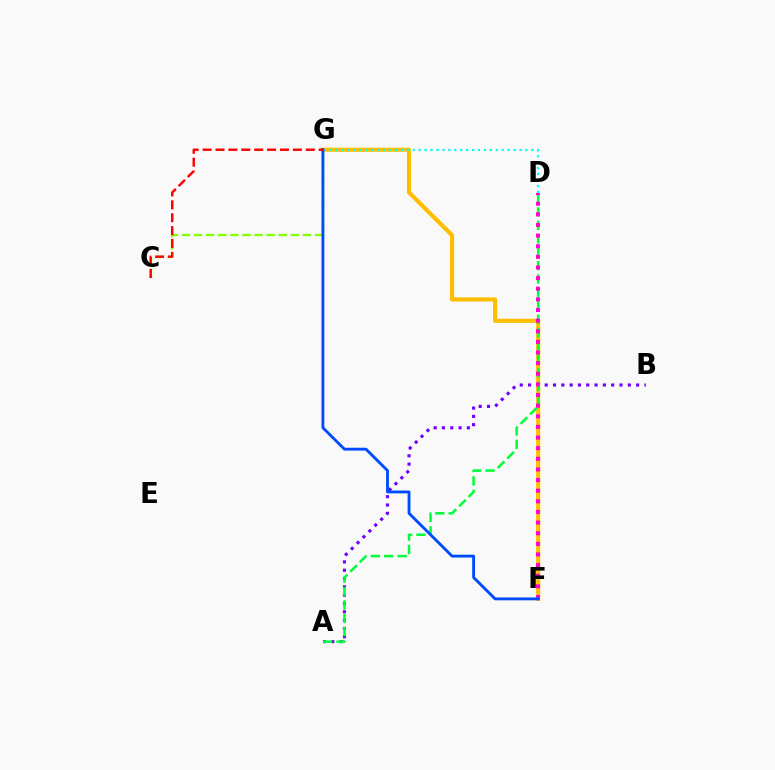{('A', 'B'): [{'color': '#7200ff', 'line_style': 'dotted', 'thickness': 2.26}], ('C', 'G'): [{'color': '#84ff00', 'line_style': 'dashed', 'thickness': 1.64}, {'color': '#ff0000', 'line_style': 'dashed', 'thickness': 1.75}], ('F', 'G'): [{'color': '#ffbd00', 'line_style': 'solid', 'thickness': 2.98}, {'color': '#004bff', 'line_style': 'solid', 'thickness': 2.05}], ('A', 'D'): [{'color': '#00ff39', 'line_style': 'dashed', 'thickness': 1.82}], ('D', 'G'): [{'color': '#00fff6', 'line_style': 'dotted', 'thickness': 1.61}], ('D', 'F'): [{'color': '#ff00cf', 'line_style': 'dotted', 'thickness': 2.89}]}